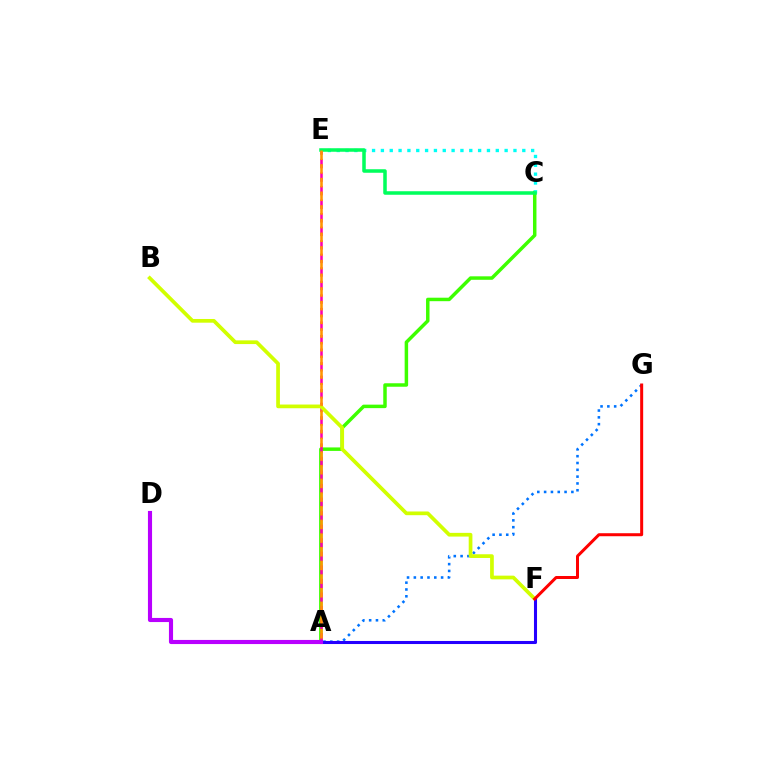{('A', 'G'): [{'color': '#0074ff', 'line_style': 'dotted', 'thickness': 1.85}], ('A', 'C'): [{'color': '#3dff00', 'line_style': 'solid', 'thickness': 2.5}], ('A', 'E'): [{'color': '#ff00ac', 'line_style': 'dashed', 'thickness': 1.84}, {'color': '#ff9400', 'line_style': 'dashed', 'thickness': 1.86}], ('C', 'E'): [{'color': '#00fff6', 'line_style': 'dotted', 'thickness': 2.4}, {'color': '#00ff5c', 'line_style': 'solid', 'thickness': 2.54}], ('B', 'F'): [{'color': '#d1ff00', 'line_style': 'solid', 'thickness': 2.67}], ('A', 'F'): [{'color': '#2500ff', 'line_style': 'solid', 'thickness': 2.2}], ('F', 'G'): [{'color': '#ff0000', 'line_style': 'solid', 'thickness': 2.16}], ('A', 'D'): [{'color': '#b900ff', 'line_style': 'solid', 'thickness': 2.96}]}